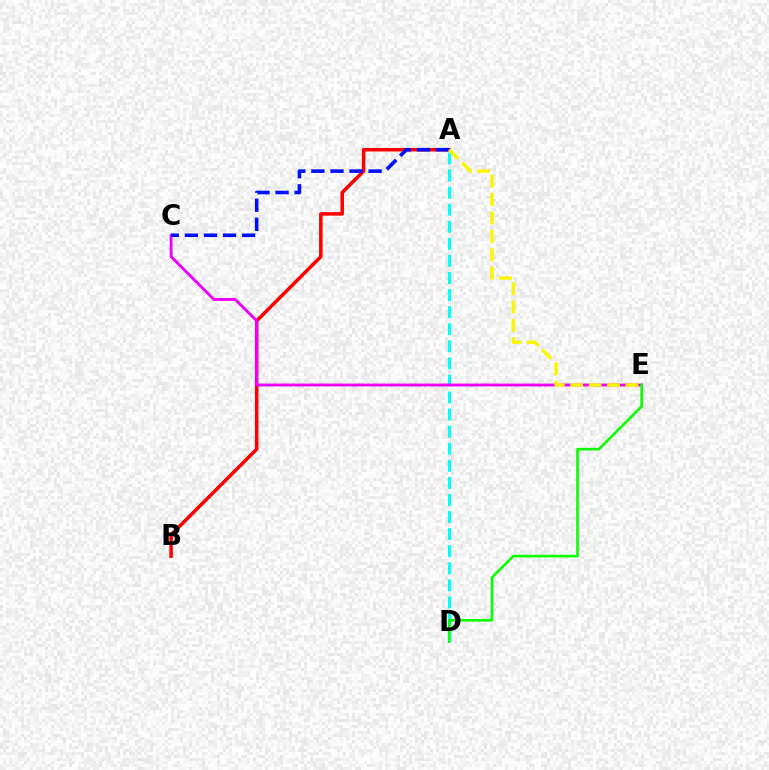{('A', 'B'): [{'color': '#ff0000', 'line_style': 'solid', 'thickness': 2.54}], ('A', 'D'): [{'color': '#00fff6', 'line_style': 'dashed', 'thickness': 2.32}], ('C', 'E'): [{'color': '#ee00ff', 'line_style': 'solid', 'thickness': 2.07}], ('A', 'C'): [{'color': '#0010ff', 'line_style': 'dashed', 'thickness': 2.59}], ('A', 'E'): [{'color': '#fcf500', 'line_style': 'dashed', 'thickness': 2.5}], ('D', 'E'): [{'color': '#08ff00', 'line_style': 'solid', 'thickness': 1.88}]}